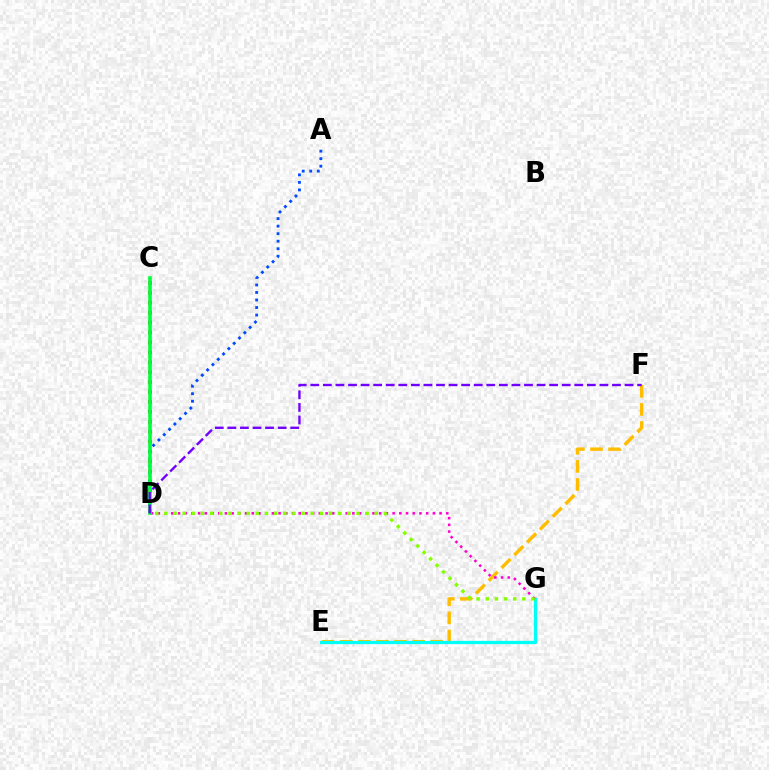{('E', 'F'): [{'color': '#ffbd00', 'line_style': 'dashed', 'thickness': 2.46}], ('C', 'D'): [{'color': '#ff0000', 'line_style': 'dotted', 'thickness': 2.7}, {'color': '#00ff39', 'line_style': 'solid', 'thickness': 2.6}], ('E', 'G'): [{'color': '#00fff6', 'line_style': 'solid', 'thickness': 2.36}], ('D', 'G'): [{'color': '#ff00cf', 'line_style': 'dotted', 'thickness': 1.82}, {'color': '#84ff00', 'line_style': 'dotted', 'thickness': 2.49}], ('A', 'D'): [{'color': '#004bff', 'line_style': 'dotted', 'thickness': 2.04}], ('D', 'F'): [{'color': '#7200ff', 'line_style': 'dashed', 'thickness': 1.71}]}